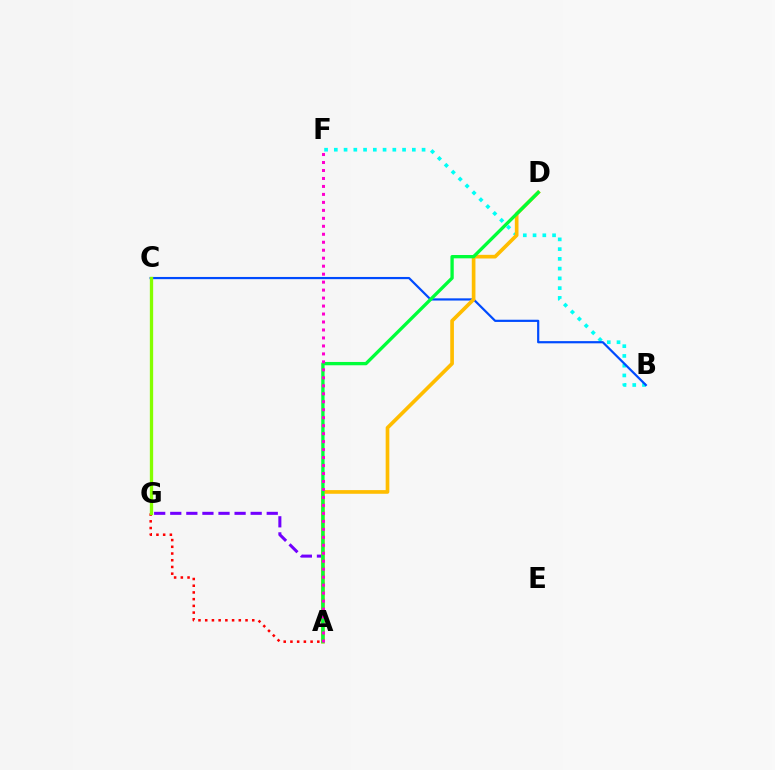{('A', 'G'): [{'color': '#7200ff', 'line_style': 'dashed', 'thickness': 2.18}, {'color': '#ff0000', 'line_style': 'dotted', 'thickness': 1.82}], ('B', 'F'): [{'color': '#00fff6', 'line_style': 'dotted', 'thickness': 2.65}], ('B', 'C'): [{'color': '#004bff', 'line_style': 'solid', 'thickness': 1.58}], ('A', 'D'): [{'color': '#ffbd00', 'line_style': 'solid', 'thickness': 2.64}, {'color': '#00ff39', 'line_style': 'solid', 'thickness': 2.39}], ('C', 'G'): [{'color': '#84ff00', 'line_style': 'solid', 'thickness': 2.39}], ('A', 'F'): [{'color': '#ff00cf', 'line_style': 'dotted', 'thickness': 2.17}]}